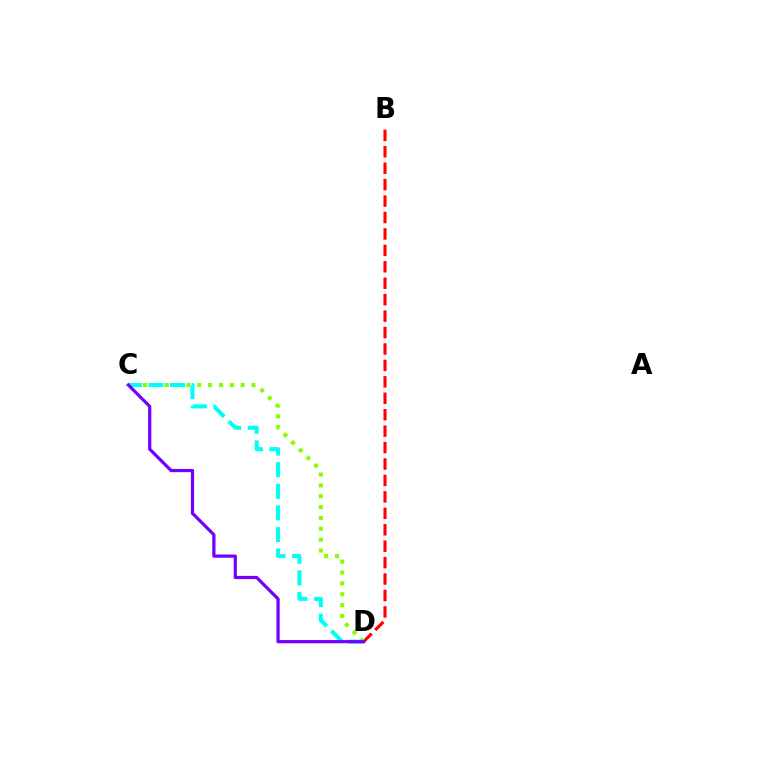{('B', 'D'): [{'color': '#ff0000', 'line_style': 'dashed', 'thickness': 2.23}], ('C', 'D'): [{'color': '#84ff00', 'line_style': 'dotted', 'thickness': 2.95}, {'color': '#00fff6', 'line_style': 'dashed', 'thickness': 2.93}, {'color': '#7200ff', 'line_style': 'solid', 'thickness': 2.31}]}